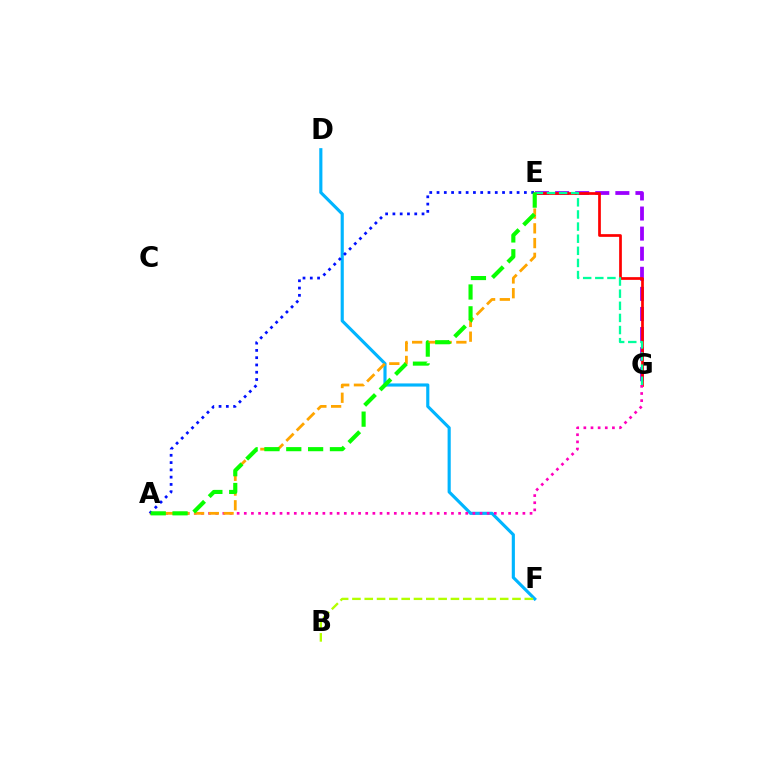{('E', 'G'): [{'color': '#9b00ff', 'line_style': 'dashed', 'thickness': 2.73}, {'color': '#ff0000', 'line_style': 'solid', 'thickness': 1.95}, {'color': '#00ff9d', 'line_style': 'dashed', 'thickness': 1.65}], ('D', 'F'): [{'color': '#00b5ff', 'line_style': 'solid', 'thickness': 2.26}], ('B', 'F'): [{'color': '#b3ff00', 'line_style': 'dashed', 'thickness': 1.67}], ('A', 'G'): [{'color': '#ff00bd', 'line_style': 'dotted', 'thickness': 1.94}], ('A', 'E'): [{'color': '#ffa500', 'line_style': 'dashed', 'thickness': 2.0}, {'color': '#0010ff', 'line_style': 'dotted', 'thickness': 1.98}, {'color': '#08ff00', 'line_style': 'dashed', 'thickness': 2.97}]}